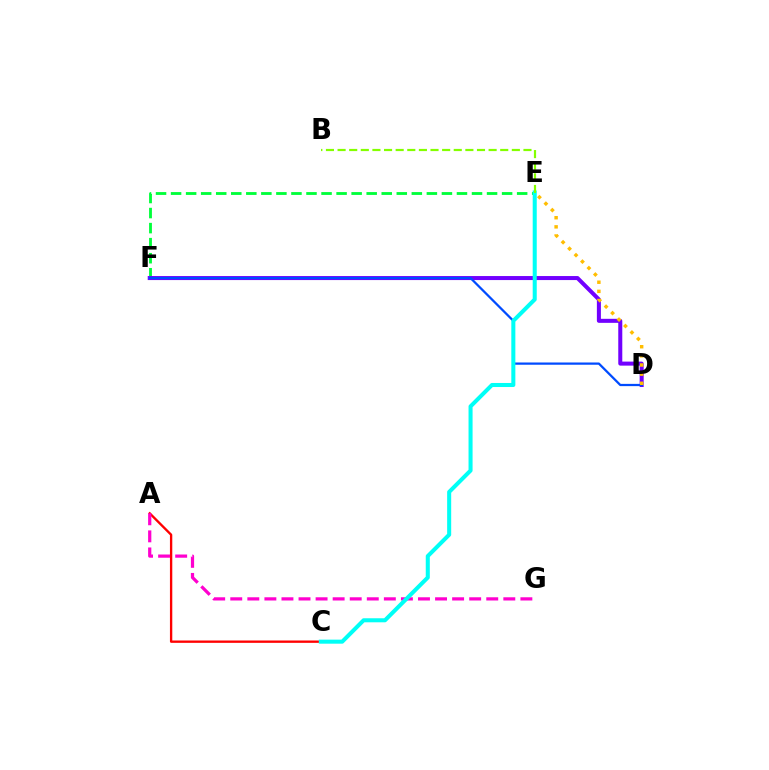{('E', 'F'): [{'color': '#00ff39', 'line_style': 'dashed', 'thickness': 2.04}], ('A', 'C'): [{'color': '#ff0000', 'line_style': 'solid', 'thickness': 1.69}], ('A', 'G'): [{'color': '#ff00cf', 'line_style': 'dashed', 'thickness': 2.32}], ('D', 'F'): [{'color': '#7200ff', 'line_style': 'solid', 'thickness': 2.9}, {'color': '#004bff', 'line_style': 'solid', 'thickness': 1.62}], ('D', 'E'): [{'color': '#ffbd00', 'line_style': 'dotted', 'thickness': 2.48}], ('C', 'E'): [{'color': '#00fff6', 'line_style': 'solid', 'thickness': 2.91}], ('B', 'E'): [{'color': '#84ff00', 'line_style': 'dashed', 'thickness': 1.58}]}